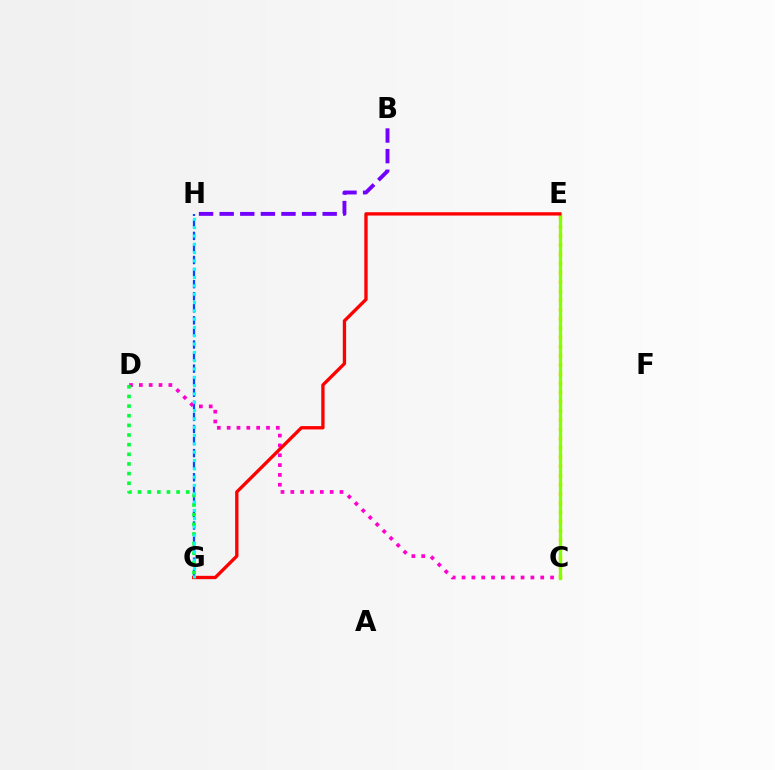{('G', 'H'): [{'color': '#004bff', 'line_style': 'dashed', 'thickness': 1.64}, {'color': '#00fff6', 'line_style': 'dotted', 'thickness': 2.26}], ('C', 'E'): [{'color': '#ffbd00', 'line_style': 'dotted', 'thickness': 2.5}, {'color': '#84ff00', 'line_style': 'solid', 'thickness': 2.39}], ('C', 'D'): [{'color': '#ff00cf', 'line_style': 'dotted', 'thickness': 2.67}], ('B', 'H'): [{'color': '#7200ff', 'line_style': 'dashed', 'thickness': 2.8}], ('E', 'G'): [{'color': '#ff0000', 'line_style': 'solid', 'thickness': 2.4}], ('D', 'G'): [{'color': '#00ff39', 'line_style': 'dotted', 'thickness': 2.62}]}